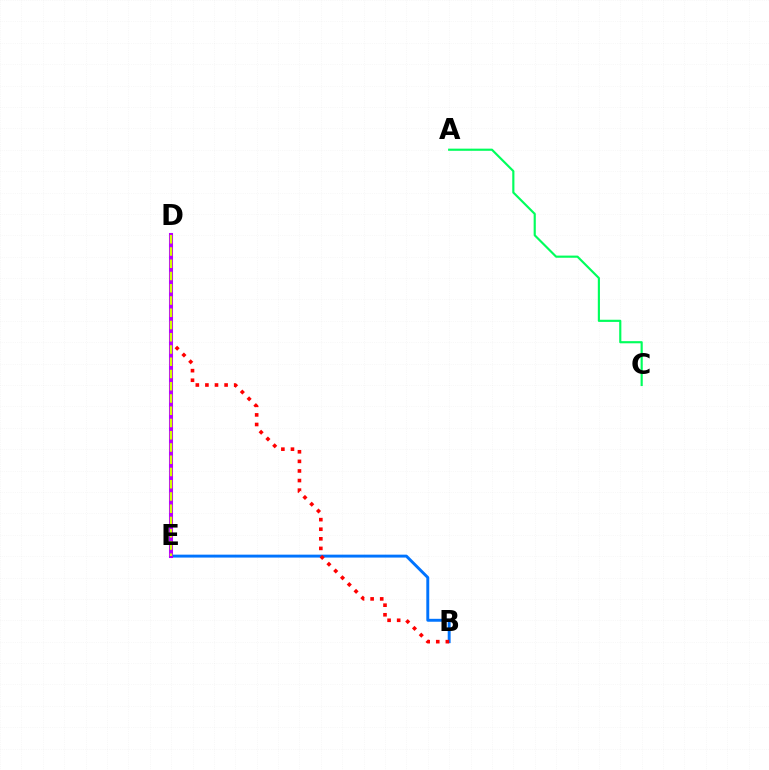{('B', 'E'): [{'color': '#0074ff', 'line_style': 'solid', 'thickness': 2.1}], ('B', 'D'): [{'color': '#ff0000', 'line_style': 'dotted', 'thickness': 2.61}], ('D', 'E'): [{'color': '#b900ff', 'line_style': 'solid', 'thickness': 2.92}, {'color': '#d1ff00', 'line_style': 'dashed', 'thickness': 1.66}], ('A', 'C'): [{'color': '#00ff5c', 'line_style': 'solid', 'thickness': 1.55}]}